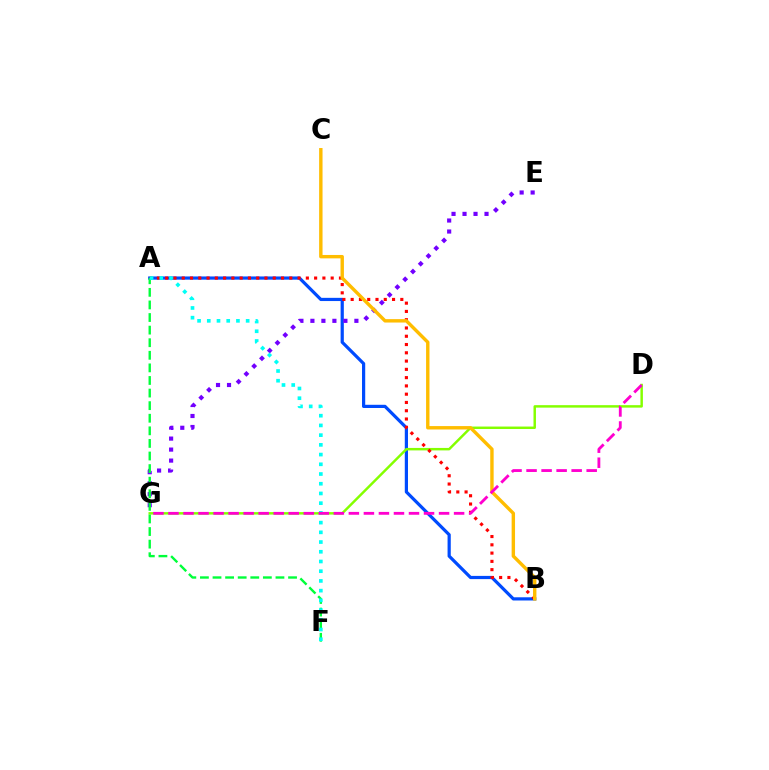{('A', 'B'): [{'color': '#004bff', 'line_style': 'solid', 'thickness': 2.31}, {'color': '#ff0000', 'line_style': 'dotted', 'thickness': 2.25}], ('D', 'G'): [{'color': '#84ff00', 'line_style': 'solid', 'thickness': 1.77}, {'color': '#ff00cf', 'line_style': 'dashed', 'thickness': 2.04}], ('E', 'G'): [{'color': '#7200ff', 'line_style': 'dotted', 'thickness': 2.99}], ('A', 'F'): [{'color': '#00ff39', 'line_style': 'dashed', 'thickness': 1.71}, {'color': '#00fff6', 'line_style': 'dotted', 'thickness': 2.64}], ('B', 'C'): [{'color': '#ffbd00', 'line_style': 'solid', 'thickness': 2.45}]}